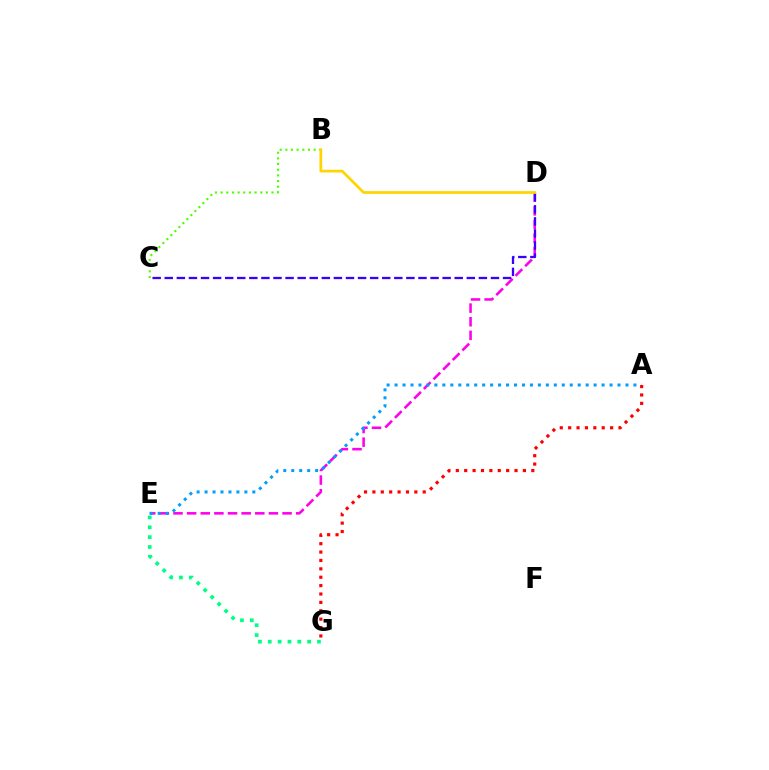{('B', 'C'): [{'color': '#4fff00', 'line_style': 'dotted', 'thickness': 1.54}], ('D', 'E'): [{'color': '#ff00ed', 'line_style': 'dashed', 'thickness': 1.85}], ('E', 'G'): [{'color': '#00ff86', 'line_style': 'dotted', 'thickness': 2.67}], ('A', 'E'): [{'color': '#009eff', 'line_style': 'dotted', 'thickness': 2.16}], ('C', 'D'): [{'color': '#3700ff', 'line_style': 'dashed', 'thickness': 1.64}], ('B', 'D'): [{'color': '#ffd500', 'line_style': 'solid', 'thickness': 1.96}], ('A', 'G'): [{'color': '#ff0000', 'line_style': 'dotted', 'thickness': 2.28}]}